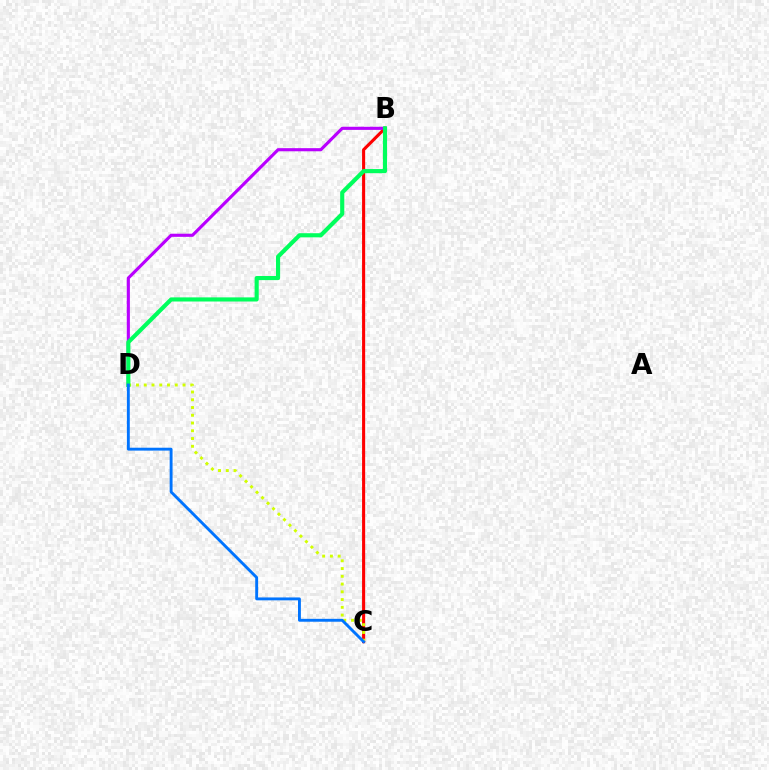{('B', 'C'): [{'color': '#ff0000', 'line_style': 'solid', 'thickness': 2.22}], ('B', 'D'): [{'color': '#b900ff', 'line_style': 'solid', 'thickness': 2.25}, {'color': '#00ff5c', 'line_style': 'solid', 'thickness': 2.97}], ('C', 'D'): [{'color': '#d1ff00', 'line_style': 'dotted', 'thickness': 2.11}, {'color': '#0074ff', 'line_style': 'solid', 'thickness': 2.08}]}